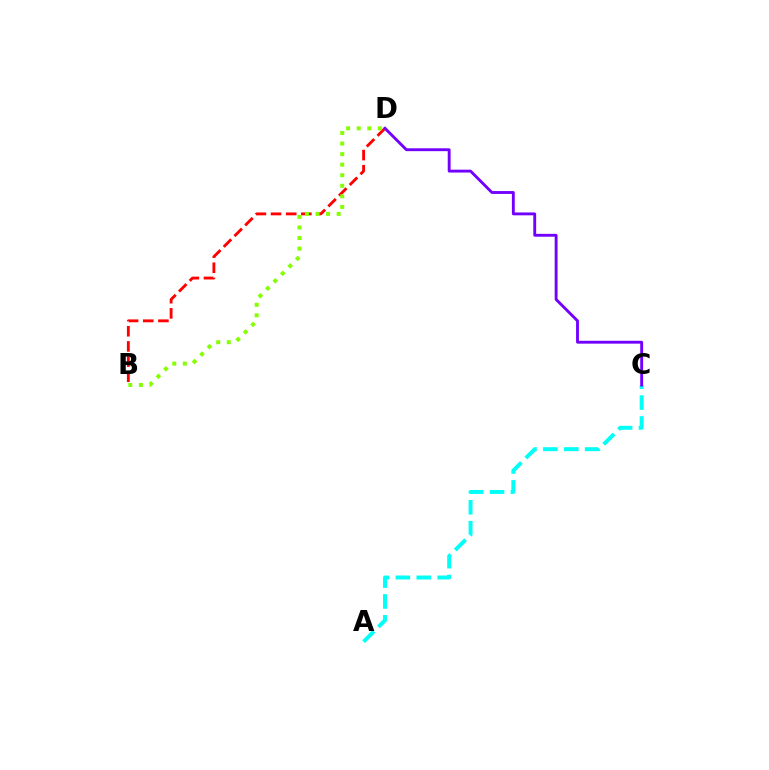{('A', 'C'): [{'color': '#00fff6', 'line_style': 'dashed', 'thickness': 2.84}], ('B', 'D'): [{'color': '#ff0000', 'line_style': 'dashed', 'thickness': 2.06}, {'color': '#84ff00', 'line_style': 'dotted', 'thickness': 2.87}], ('C', 'D'): [{'color': '#7200ff', 'line_style': 'solid', 'thickness': 2.07}]}